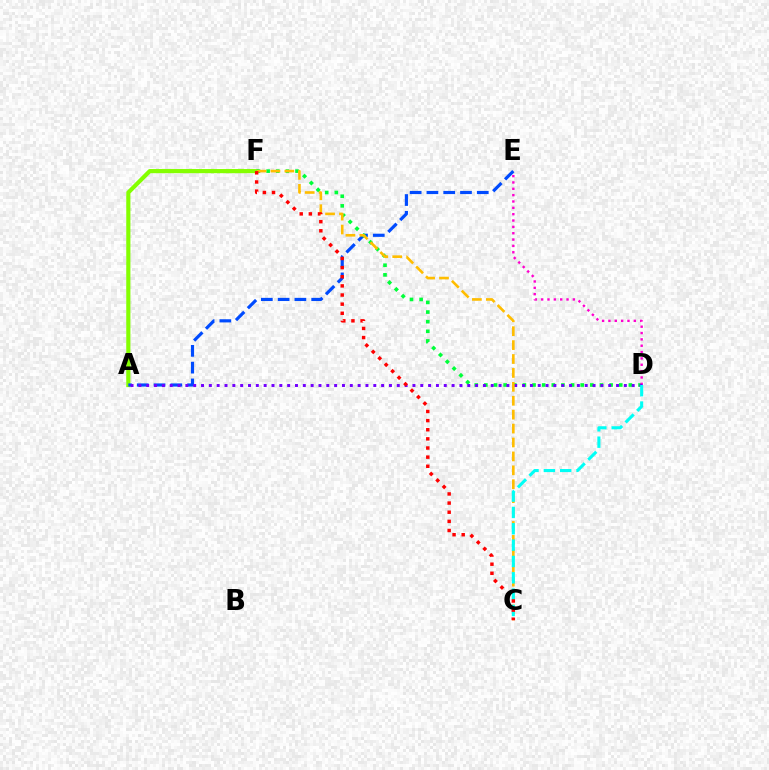{('A', 'F'): [{'color': '#84ff00', 'line_style': 'solid', 'thickness': 3.0}], ('A', 'E'): [{'color': '#004bff', 'line_style': 'dashed', 'thickness': 2.28}], ('D', 'F'): [{'color': '#00ff39', 'line_style': 'dotted', 'thickness': 2.62}], ('D', 'E'): [{'color': '#ff00cf', 'line_style': 'dotted', 'thickness': 1.72}], ('A', 'D'): [{'color': '#7200ff', 'line_style': 'dotted', 'thickness': 2.13}], ('C', 'F'): [{'color': '#ffbd00', 'line_style': 'dashed', 'thickness': 1.89}, {'color': '#ff0000', 'line_style': 'dotted', 'thickness': 2.48}], ('C', 'D'): [{'color': '#00fff6', 'line_style': 'dashed', 'thickness': 2.22}]}